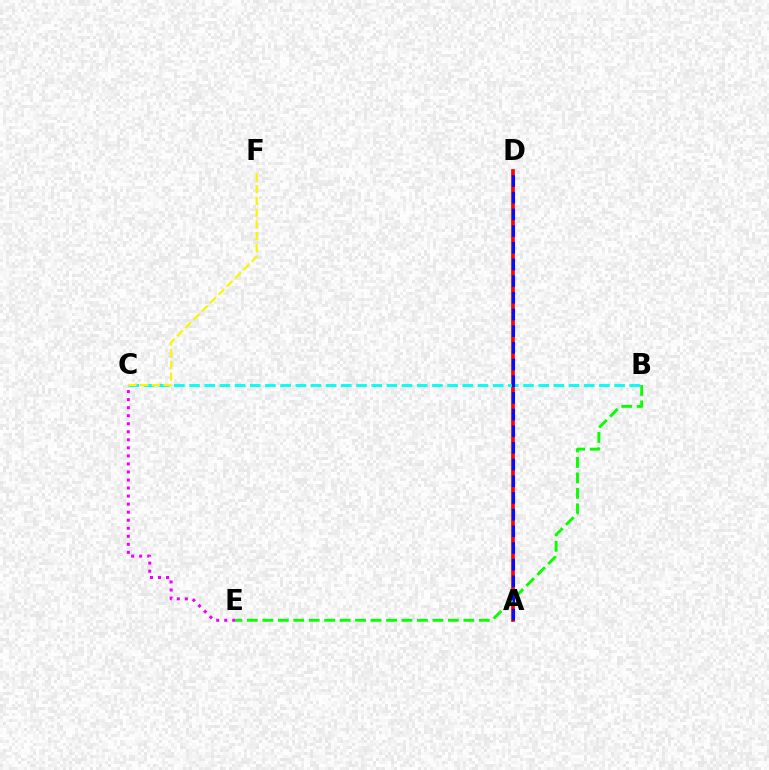{('A', 'D'): [{'color': '#ff0000', 'line_style': 'solid', 'thickness': 2.66}, {'color': '#0010ff', 'line_style': 'dashed', 'thickness': 2.27}], ('B', 'C'): [{'color': '#00fff6', 'line_style': 'dashed', 'thickness': 2.06}], ('B', 'E'): [{'color': '#08ff00', 'line_style': 'dashed', 'thickness': 2.1}], ('C', 'F'): [{'color': '#fcf500', 'line_style': 'dashed', 'thickness': 1.59}], ('C', 'E'): [{'color': '#ee00ff', 'line_style': 'dotted', 'thickness': 2.18}]}